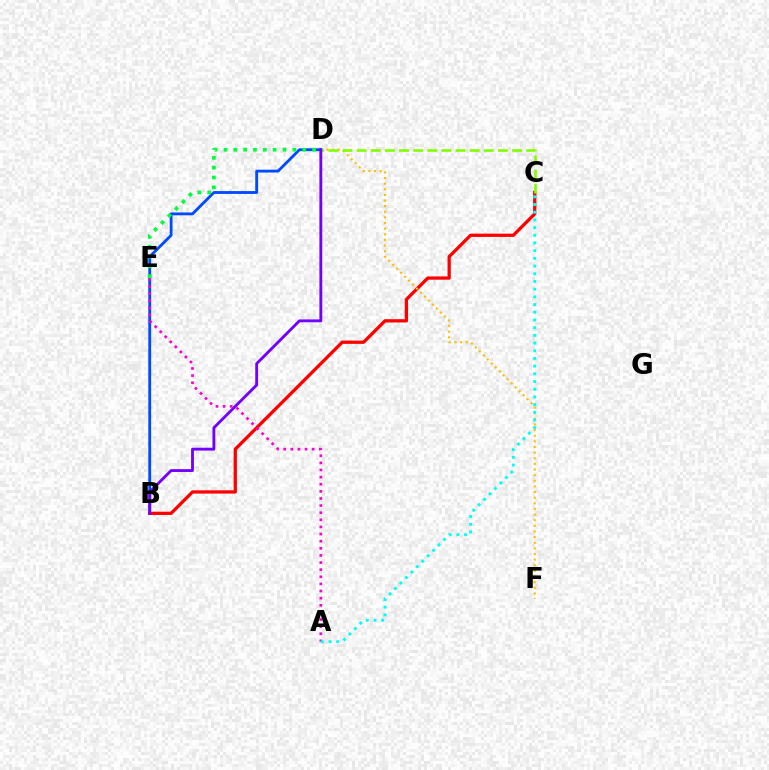{('B', 'D'): [{'color': '#004bff', 'line_style': 'solid', 'thickness': 2.04}, {'color': '#7200ff', 'line_style': 'solid', 'thickness': 2.05}], ('B', 'C'): [{'color': '#ff0000', 'line_style': 'solid', 'thickness': 2.36}], ('D', 'F'): [{'color': '#ffbd00', 'line_style': 'dotted', 'thickness': 1.53}], ('C', 'D'): [{'color': '#84ff00', 'line_style': 'dashed', 'thickness': 1.92}], ('A', 'E'): [{'color': '#ff00cf', 'line_style': 'dotted', 'thickness': 1.93}], ('D', 'E'): [{'color': '#00ff39', 'line_style': 'dotted', 'thickness': 2.67}], ('A', 'C'): [{'color': '#00fff6', 'line_style': 'dotted', 'thickness': 2.09}]}